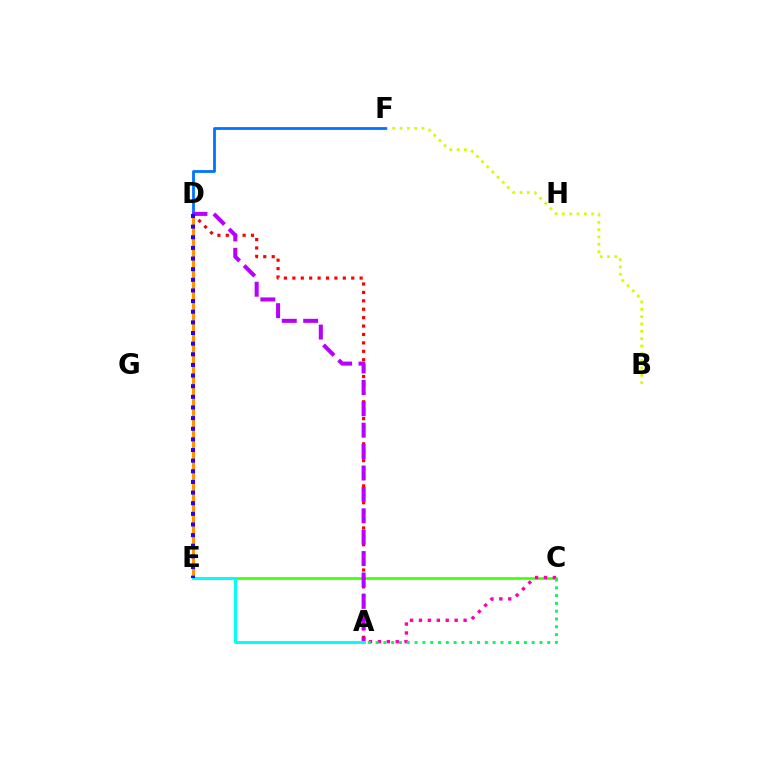{('C', 'E'): [{'color': '#3dff00', 'line_style': 'solid', 'thickness': 1.84}], ('B', 'F'): [{'color': '#d1ff00', 'line_style': 'dotted', 'thickness': 1.99}], ('D', 'E'): [{'color': '#ff9400', 'line_style': 'solid', 'thickness': 2.25}, {'color': '#2500ff', 'line_style': 'dotted', 'thickness': 2.89}], ('D', 'F'): [{'color': '#0074ff', 'line_style': 'solid', 'thickness': 2.01}], ('A', 'D'): [{'color': '#ff0000', 'line_style': 'dotted', 'thickness': 2.29}, {'color': '#b900ff', 'line_style': 'dashed', 'thickness': 2.91}], ('A', 'C'): [{'color': '#ff00ac', 'line_style': 'dotted', 'thickness': 2.42}, {'color': '#00ff5c', 'line_style': 'dotted', 'thickness': 2.12}], ('A', 'E'): [{'color': '#00fff6', 'line_style': 'solid', 'thickness': 2.14}]}